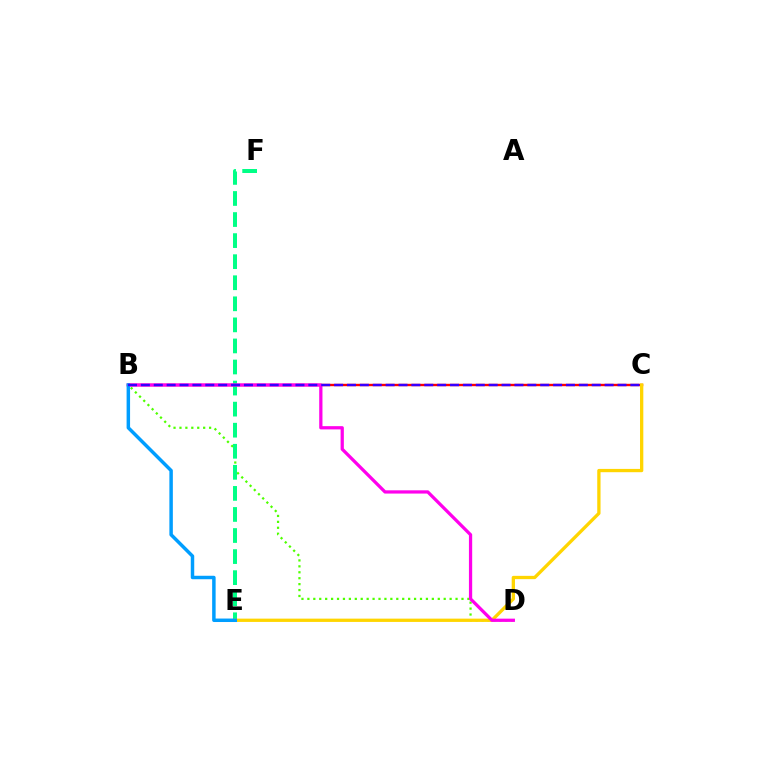{('B', 'C'): [{'color': '#ff0000', 'line_style': 'solid', 'thickness': 1.72}, {'color': '#3700ff', 'line_style': 'dashed', 'thickness': 1.75}], ('B', 'D'): [{'color': '#4fff00', 'line_style': 'dotted', 'thickness': 1.61}, {'color': '#ff00ed', 'line_style': 'solid', 'thickness': 2.34}], ('E', 'F'): [{'color': '#00ff86', 'line_style': 'dashed', 'thickness': 2.86}], ('C', 'E'): [{'color': '#ffd500', 'line_style': 'solid', 'thickness': 2.37}], ('B', 'E'): [{'color': '#009eff', 'line_style': 'solid', 'thickness': 2.5}]}